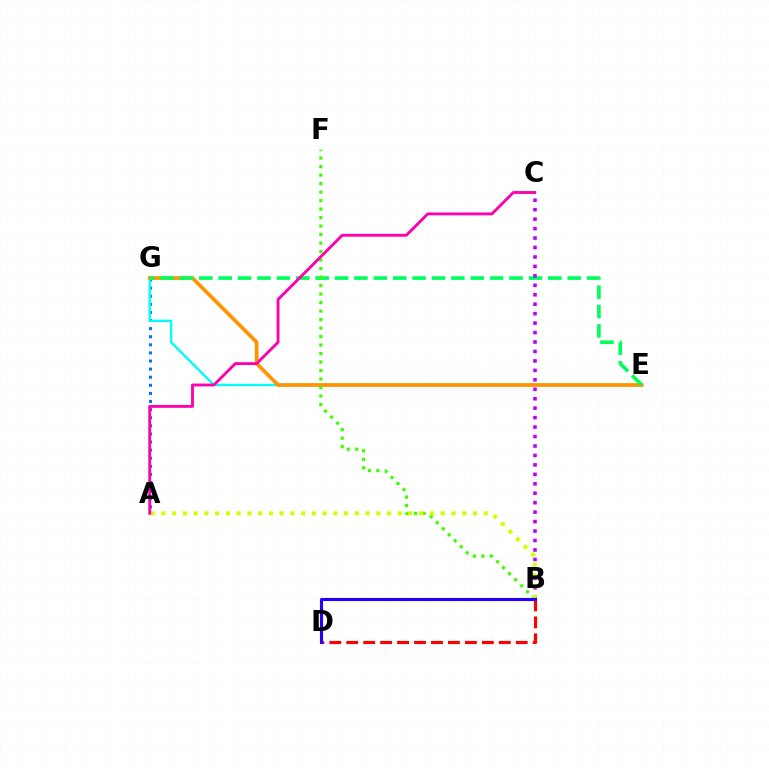{('B', 'D'): [{'color': '#ff0000', 'line_style': 'dashed', 'thickness': 2.3}, {'color': '#2500ff', 'line_style': 'solid', 'thickness': 2.23}], ('A', 'G'): [{'color': '#0074ff', 'line_style': 'dotted', 'thickness': 2.2}], ('E', 'G'): [{'color': '#00fff6', 'line_style': 'solid', 'thickness': 1.7}, {'color': '#ff9400', 'line_style': 'solid', 'thickness': 2.68}, {'color': '#00ff5c', 'line_style': 'dashed', 'thickness': 2.63}], ('B', 'C'): [{'color': '#b900ff', 'line_style': 'dotted', 'thickness': 2.57}], ('B', 'F'): [{'color': '#3dff00', 'line_style': 'dotted', 'thickness': 2.31}], ('A', 'B'): [{'color': '#d1ff00', 'line_style': 'dotted', 'thickness': 2.92}], ('A', 'C'): [{'color': '#ff00ac', 'line_style': 'solid', 'thickness': 2.06}]}